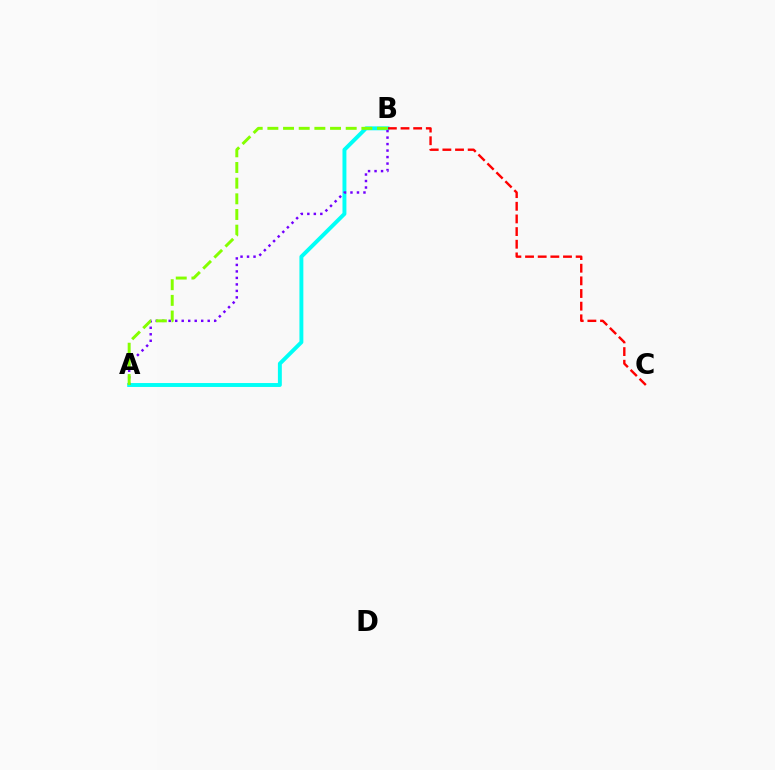{('A', 'B'): [{'color': '#00fff6', 'line_style': 'solid', 'thickness': 2.82}, {'color': '#7200ff', 'line_style': 'dotted', 'thickness': 1.76}, {'color': '#84ff00', 'line_style': 'dashed', 'thickness': 2.13}], ('B', 'C'): [{'color': '#ff0000', 'line_style': 'dashed', 'thickness': 1.72}]}